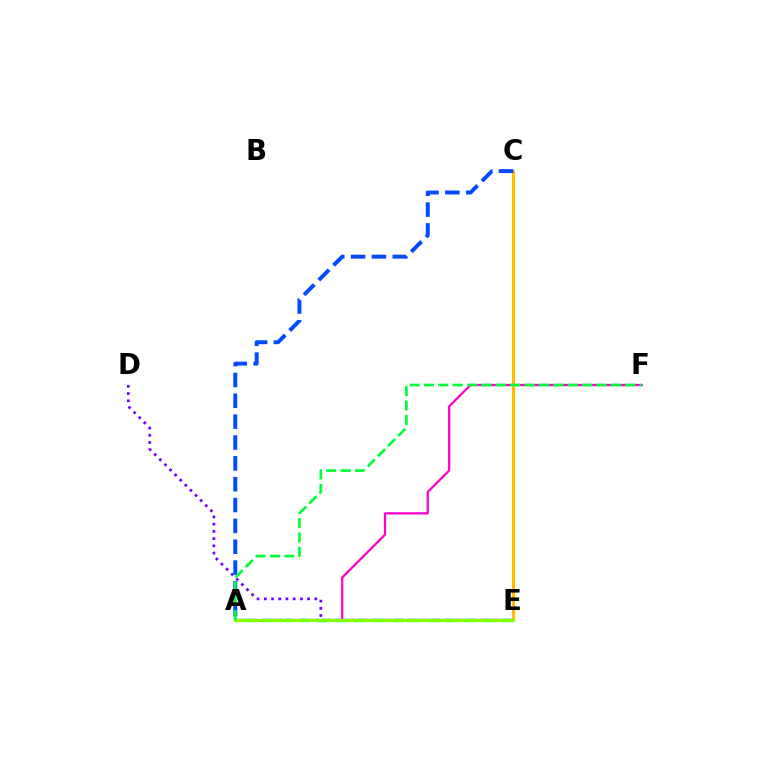{('D', 'E'): [{'color': '#7200ff', 'line_style': 'dotted', 'thickness': 1.96}], ('A', 'F'): [{'color': '#ff00cf', 'line_style': 'solid', 'thickness': 1.63}, {'color': '#00ff39', 'line_style': 'dashed', 'thickness': 1.95}], ('A', 'E'): [{'color': '#00fff6', 'line_style': 'dashed', 'thickness': 2.5}, {'color': '#ff0000', 'line_style': 'dashed', 'thickness': 1.65}, {'color': '#84ff00', 'line_style': 'solid', 'thickness': 2.22}], ('C', 'E'): [{'color': '#ffbd00', 'line_style': 'solid', 'thickness': 2.19}], ('A', 'C'): [{'color': '#004bff', 'line_style': 'dashed', 'thickness': 2.83}]}